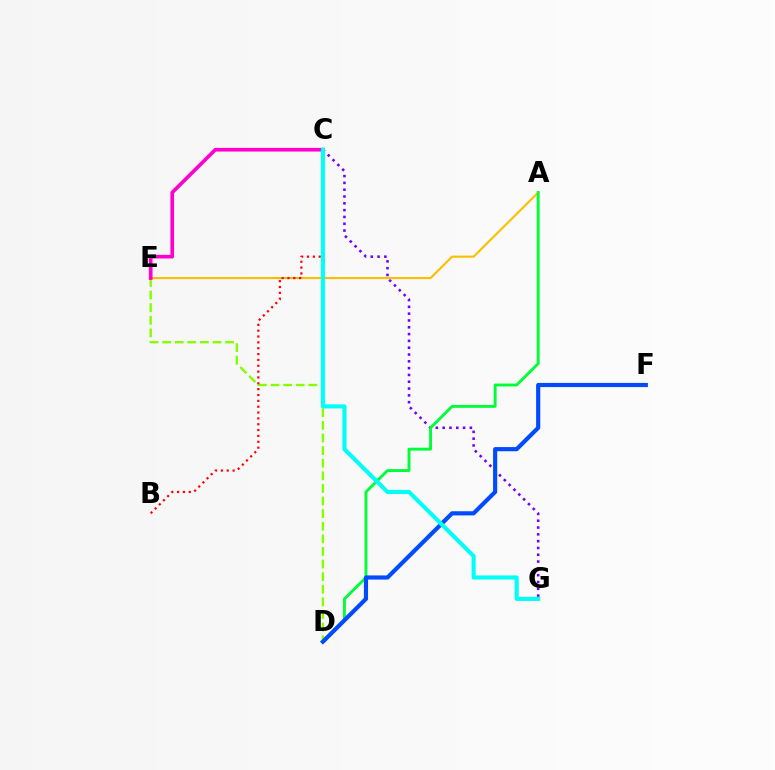{('C', 'G'): [{'color': '#7200ff', 'line_style': 'dotted', 'thickness': 1.85}, {'color': '#00fff6', 'line_style': 'solid', 'thickness': 2.96}], ('D', 'E'): [{'color': '#84ff00', 'line_style': 'dashed', 'thickness': 1.71}], ('A', 'E'): [{'color': '#ffbd00', 'line_style': 'solid', 'thickness': 1.51}], ('A', 'D'): [{'color': '#00ff39', 'line_style': 'solid', 'thickness': 2.09}], ('B', 'C'): [{'color': '#ff0000', 'line_style': 'dotted', 'thickness': 1.59}], ('D', 'F'): [{'color': '#004bff', 'line_style': 'solid', 'thickness': 2.99}], ('C', 'E'): [{'color': '#ff00cf', 'line_style': 'solid', 'thickness': 2.63}]}